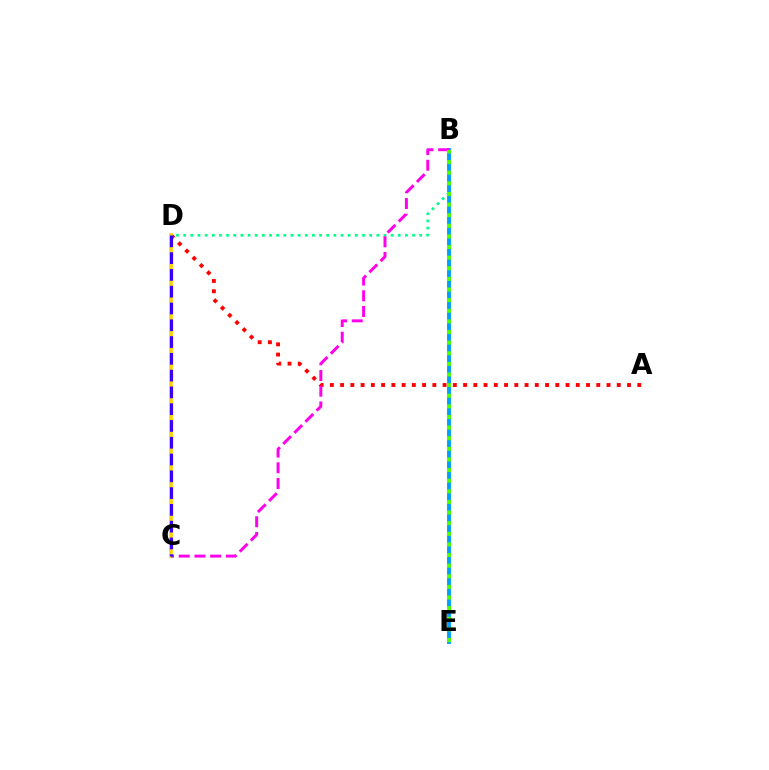{('B', 'D'): [{'color': '#00ff86', 'line_style': 'dotted', 'thickness': 1.94}], ('A', 'D'): [{'color': '#ff0000', 'line_style': 'dotted', 'thickness': 2.78}], ('B', 'E'): [{'color': '#009eff', 'line_style': 'solid', 'thickness': 2.79}, {'color': '#4fff00', 'line_style': 'dotted', 'thickness': 2.89}], ('C', 'D'): [{'color': '#ffd500', 'line_style': 'solid', 'thickness': 2.66}, {'color': '#3700ff', 'line_style': 'dashed', 'thickness': 2.28}], ('B', 'C'): [{'color': '#ff00ed', 'line_style': 'dashed', 'thickness': 2.13}]}